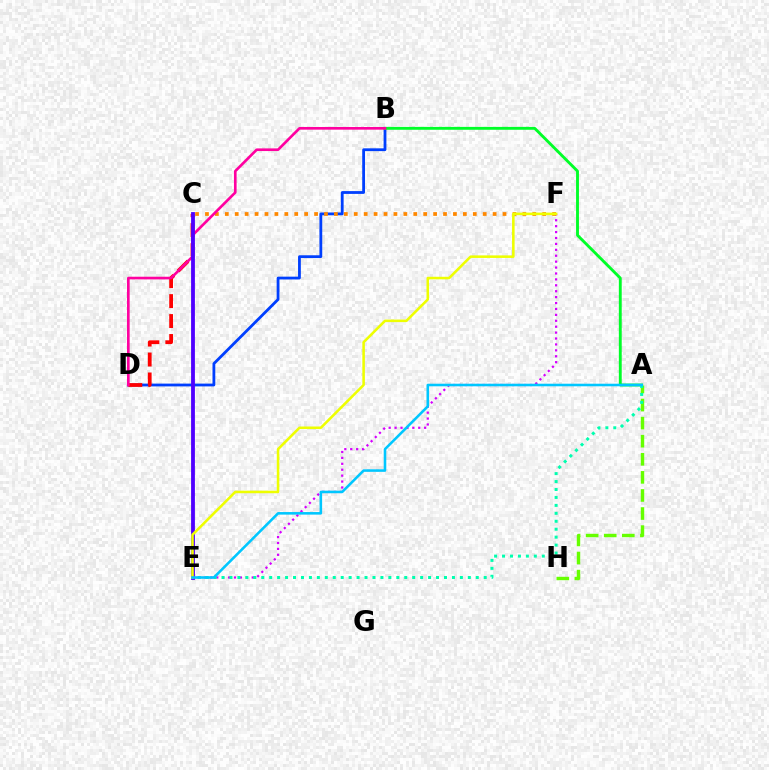{('B', 'D'): [{'color': '#003fff', 'line_style': 'solid', 'thickness': 2.01}, {'color': '#ff00a0', 'line_style': 'solid', 'thickness': 1.91}], ('E', 'F'): [{'color': '#d600ff', 'line_style': 'dotted', 'thickness': 1.61}, {'color': '#eeff00', 'line_style': 'solid', 'thickness': 1.84}], ('C', 'F'): [{'color': '#ff8800', 'line_style': 'dotted', 'thickness': 2.7}], ('A', 'H'): [{'color': '#66ff00', 'line_style': 'dashed', 'thickness': 2.46}], ('C', 'D'): [{'color': '#ff0000', 'line_style': 'dashed', 'thickness': 2.71}], ('A', 'B'): [{'color': '#00ff27', 'line_style': 'solid', 'thickness': 2.07}], ('A', 'E'): [{'color': '#00ffaf', 'line_style': 'dotted', 'thickness': 2.16}, {'color': '#00c7ff', 'line_style': 'solid', 'thickness': 1.85}], ('C', 'E'): [{'color': '#4f00ff', 'line_style': 'solid', 'thickness': 2.74}]}